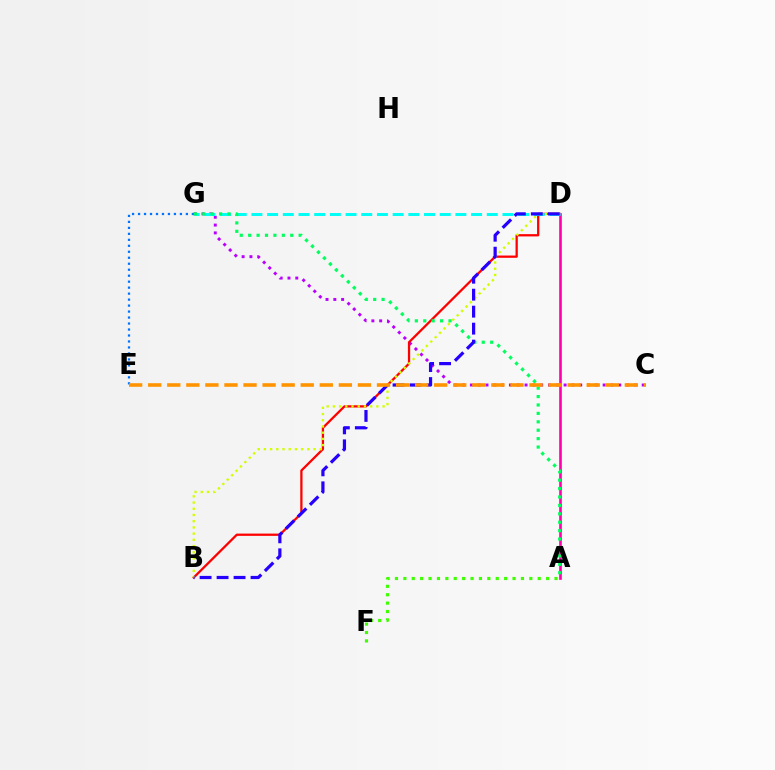{('C', 'G'): [{'color': '#b900ff', 'line_style': 'dotted', 'thickness': 2.12}], ('A', 'F'): [{'color': '#3dff00', 'line_style': 'dotted', 'thickness': 2.28}], ('B', 'D'): [{'color': '#ff0000', 'line_style': 'solid', 'thickness': 1.63}, {'color': '#d1ff00', 'line_style': 'dotted', 'thickness': 1.69}, {'color': '#2500ff', 'line_style': 'dashed', 'thickness': 2.31}], ('E', 'G'): [{'color': '#0074ff', 'line_style': 'dotted', 'thickness': 1.62}], ('A', 'D'): [{'color': '#ff00ac', 'line_style': 'solid', 'thickness': 1.89}], ('D', 'G'): [{'color': '#00fff6', 'line_style': 'dashed', 'thickness': 2.13}], ('A', 'G'): [{'color': '#00ff5c', 'line_style': 'dotted', 'thickness': 2.29}], ('C', 'E'): [{'color': '#ff9400', 'line_style': 'dashed', 'thickness': 2.59}]}